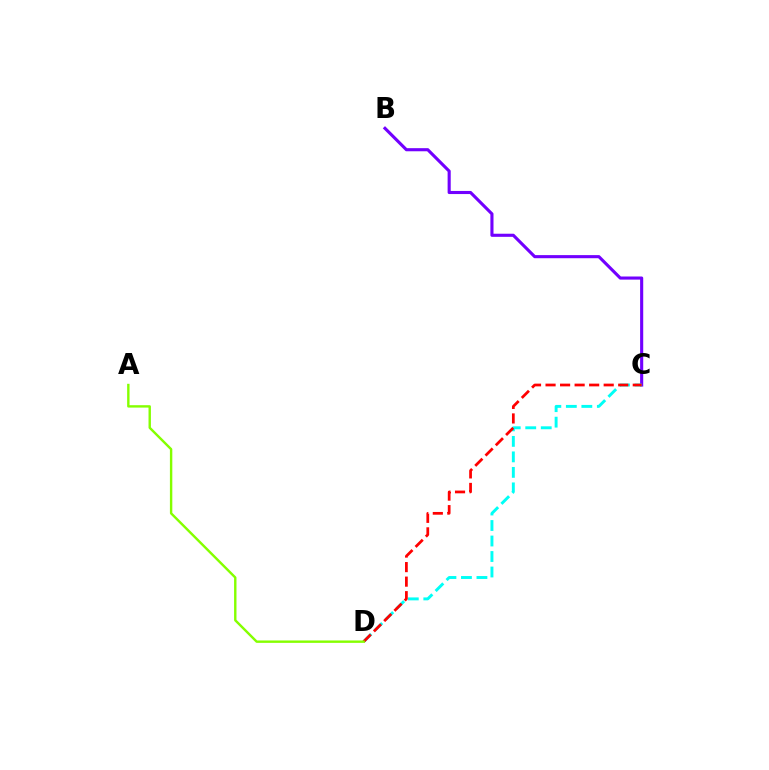{('B', 'C'): [{'color': '#7200ff', 'line_style': 'solid', 'thickness': 2.24}], ('C', 'D'): [{'color': '#00fff6', 'line_style': 'dashed', 'thickness': 2.11}, {'color': '#ff0000', 'line_style': 'dashed', 'thickness': 1.97}], ('A', 'D'): [{'color': '#84ff00', 'line_style': 'solid', 'thickness': 1.73}]}